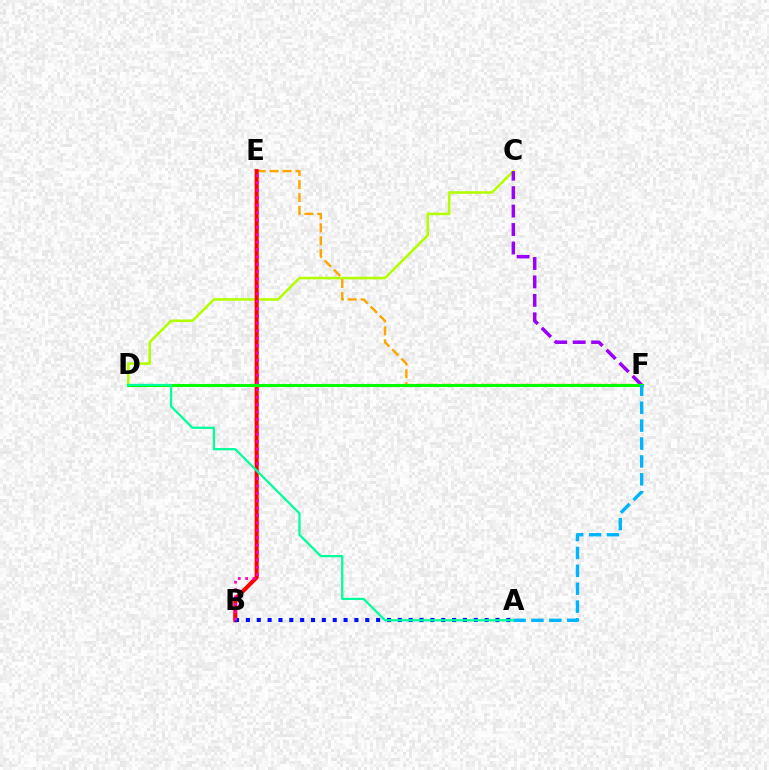{('C', 'D'): [{'color': '#b3ff00', 'line_style': 'solid', 'thickness': 1.85}], ('E', 'F'): [{'color': '#ffa500', 'line_style': 'dashed', 'thickness': 1.76}], ('B', 'E'): [{'color': '#ff0000', 'line_style': 'solid', 'thickness': 2.92}, {'color': '#ff00bd', 'line_style': 'dotted', 'thickness': 2.01}], ('A', 'B'): [{'color': '#0010ff', 'line_style': 'dotted', 'thickness': 2.95}], ('C', 'F'): [{'color': '#9b00ff', 'line_style': 'dashed', 'thickness': 2.51}], ('D', 'F'): [{'color': '#08ff00', 'line_style': 'solid', 'thickness': 2.2}], ('A', 'F'): [{'color': '#00b5ff', 'line_style': 'dashed', 'thickness': 2.43}], ('A', 'D'): [{'color': '#00ff9d', 'line_style': 'solid', 'thickness': 1.63}]}